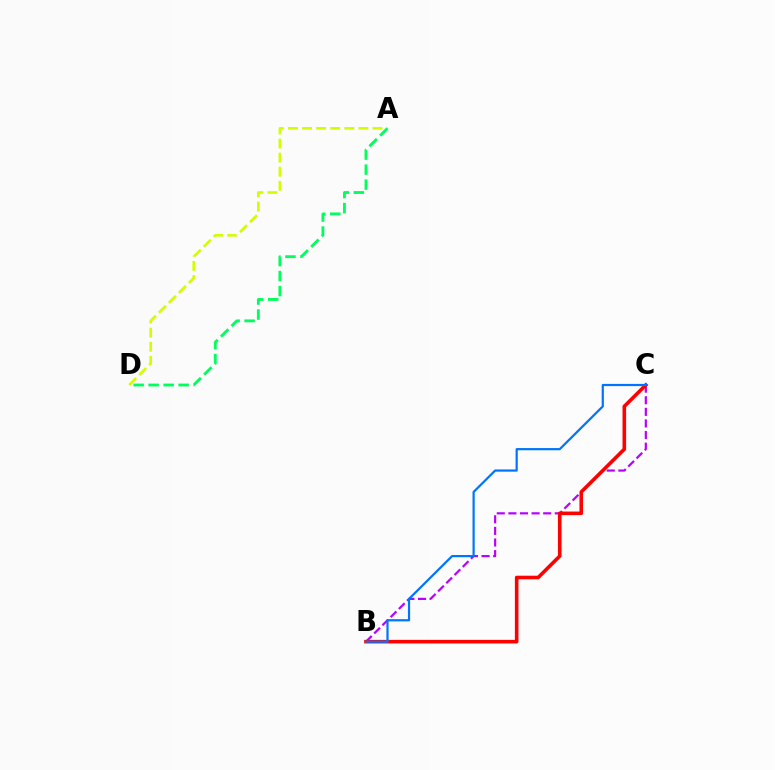{('A', 'D'): [{'color': '#d1ff00', 'line_style': 'dashed', 'thickness': 1.92}, {'color': '#00ff5c', 'line_style': 'dashed', 'thickness': 2.04}], ('B', 'C'): [{'color': '#b900ff', 'line_style': 'dashed', 'thickness': 1.58}, {'color': '#ff0000', 'line_style': 'solid', 'thickness': 2.58}, {'color': '#0074ff', 'line_style': 'solid', 'thickness': 1.59}]}